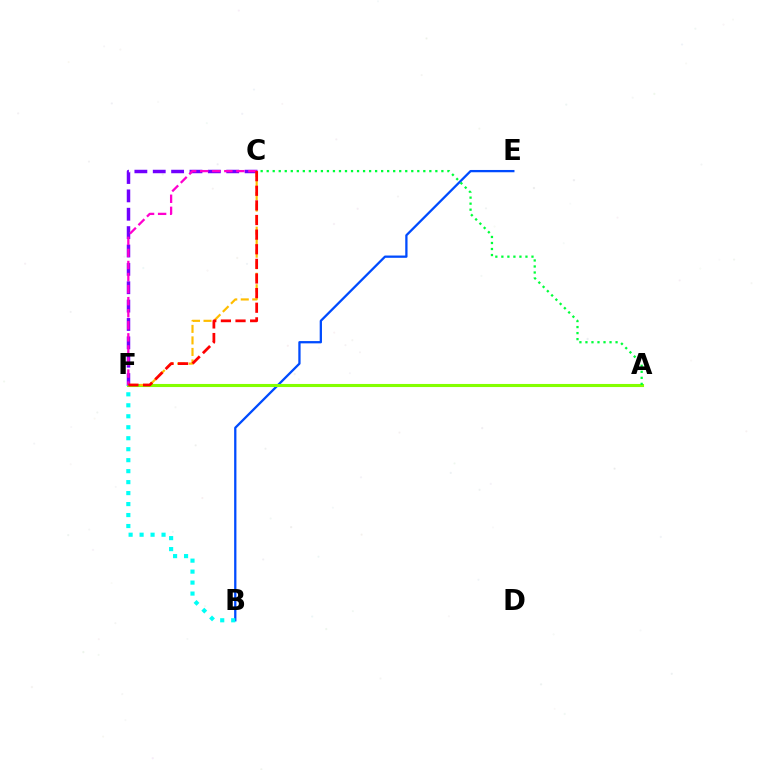{('B', 'E'): [{'color': '#004bff', 'line_style': 'solid', 'thickness': 1.65}], ('A', 'F'): [{'color': '#84ff00', 'line_style': 'solid', 'thickness': 2.22}], ('C', 'F'): [{'color': '#7200ff', 'line_style': 'dashed', 'thickness': 2.5}, {'color': '#ffbd00', 'line_style': 'dashed', 'thickness': 1.57}, {'color': '#ff00cf', 'line_style': 'dashed', 'thickness': 1.64}, {'color': '#ff0000', 'line_style': 'dashed', 'thickness': 1.99}], ('A', 'C'): [{'color': '#00ff39', 'line_style': 'dotted', 'thickness': 1.64}], ('B', 'F'): [{'color': '#00fff6', 'line_style': 'dotted', 'thickness': 2.98}]}